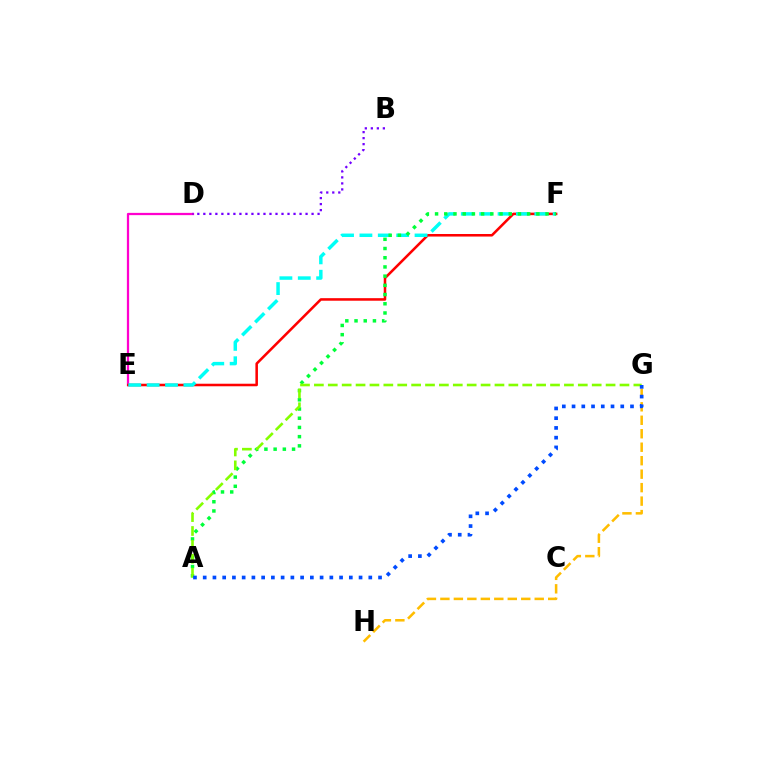{('G', 'H'): [{'color': '#ffbd00', 'line_style': 'dashed', 'thickness': 1.83}], ('D', 'E'): [{'color': '#ff00cf', 'line_style': 'solid', 'thickness': 1.62}], ('E', 'F'): [{'color': '#ff0000', 'line_style': 'solid', 'thickness': 1.83}, {'color': '#00fff6', 'line_style': 'dashed', 'thickness': 2.5}], ('A', 'F'): [{'color': '#00ff39', 'line_style': 'dotted', 'thickness': 2.5}], ('A', 'G'): [{'color': '#84ff00', 'line_style': 'dashed', 'thickness': 1.89}, {'color': '#004bff', 'line_style': 'dotted', 'thickness': 2.65}], ('B', 'D'): [{'color': '#7200ff', 'line_style': 'dotted', 'thickness': 1.63}]}